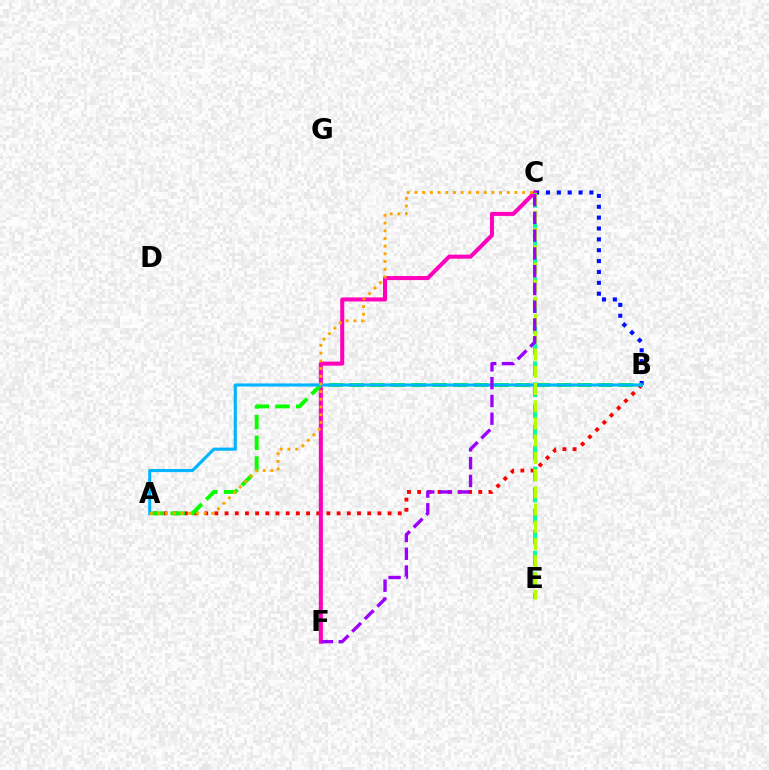{('A', 'B'): [{'color': '#ff0000', 'line_style': 'dotted', 'thickness': 2.77}, {'color': '#08ff00', 'line_style': 'dashed', 'thickness': 2.82}, {'color': '#00b5ff', 'line_style': 'solid', 'thickness': 2.22}], ('B', 'C'): [{'color': '#0010ff', 'line_style': 'dotted', 'thickness': 2.95}], ('C', 'F'): [{'color': '#ff00bd', 'line_style': 'solid', 'thickness': 2.9}, {'color': '#9b00ff', 'line_style': 'dashed', 'thickness': 2.41}], ('C', 'E'): [{'color': '#00ff9d', 'line_style': 'dashed', 'thickness': 2.86}, {'color': '#b3ff00', 'line_style': 'dashed', 'thickness': 2.34}], ('A', 'C'): [{'color': '#ffa500', 'line_style': 'dotted', 'thickness': 2.09}]}